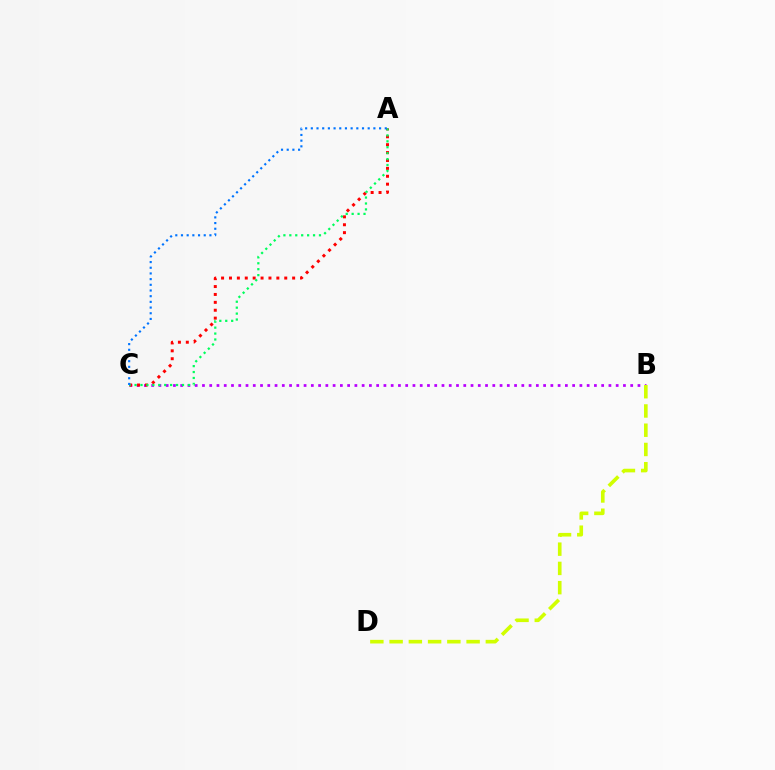{('B', 'C'): [{'color': '#b900ff', 'line_style': 'dotted', 'thickness': 1.97}], ('A', 'C'): [{'color': '#ff0000', 'line_style': 'dotted', 'thickness': 2.15}, {'color': '#00ff5c', 'line_style': 'dotted', 'thickness': 1.61}, {'color': '#0074ff', 'line_style': 'dotted', 'thickness': 1.55}], ('B', 'D'): [{'color': '#d1ff00', 'line_style': 'dashed', 'thickness': 2.61}]}